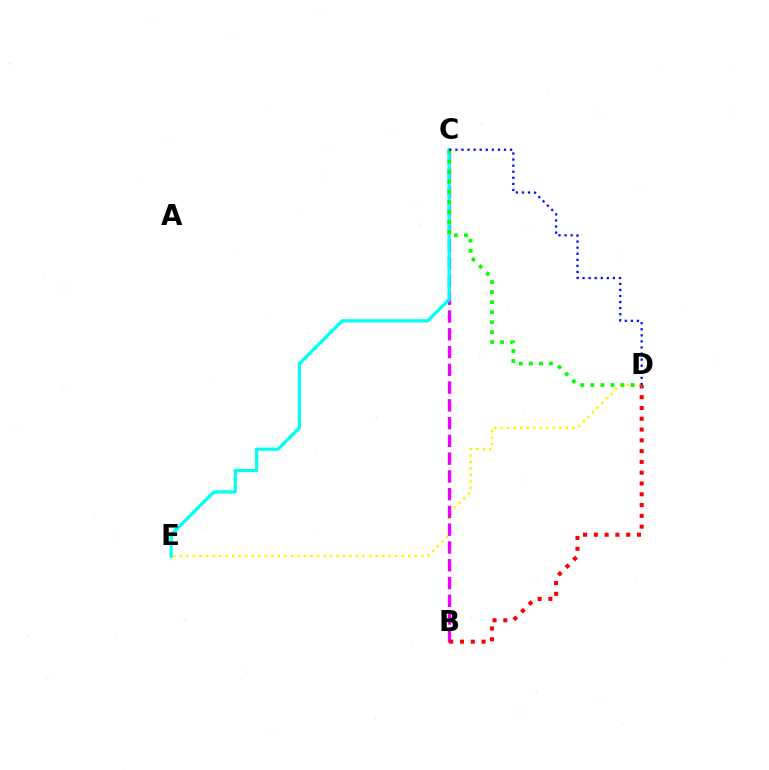{('D', 'E'): [{'color': '#fcf500', 'line_style': 'dotted', 'thickness': 1.77}], ('B', 'C'): [{'color': '#ee00ff', 'line_style': 'dashed', 'thickness': 2.41}], ('C', 'E'): [{'color': '#00fff6', 'line_style': 'solid', 'thickness': 2.35}], ('B', 'D'): [{'color': '#ff0000', 'line_style': 'dotted', 'thickness': 2.93}], ('C', 'D'): [{'color': '#08ff00', 'line_style': 'dotted', 'thickness': 2.73}, {'color': '#0010ff', 'line_style': 'dotted', 'thickness': 1.65}]}